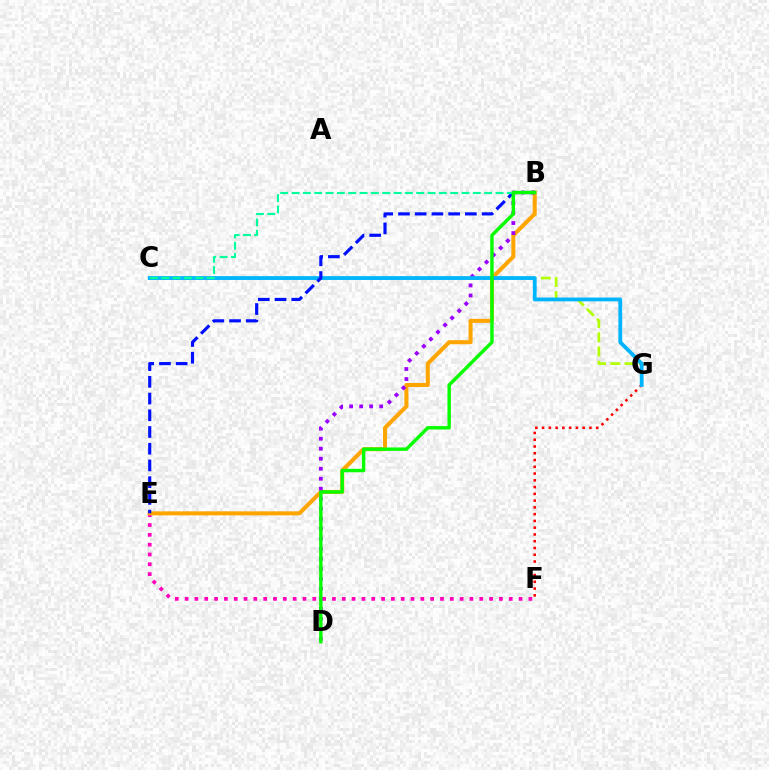{('E', 'F'): [{'color': '#ff00bd', 'line_style': 'dotted', 'thickness': 2.67}], ('C', 'G'): [{'color': '#b3ff00', 'line_style': 'dashed', 'thickness': 1.94}, {'color': '#00b5ff', 'line_style': 'solid', 'thickness': 2.74}], ('B', 'E'): [{'color': '#ffa500', 'line_style': 'solid', 'thickness': 2.91}, {'color': '#0010ff', 'line_style': 'dashed', 'thickness': 2.27}], ('F', 'G'): [{'color': '#ff0000', 'line_style': 'dotted', 'thickness': 1.84}], ('B', 'D'): [{'color': '#9b00ff', 'line_style': 'dotted', 'thickness': 2.72}, {'color': '#08ff00', 'line_style': 'solid', 'thickness': 2.45}], ('B', 'C'): [{'color': '#00ff9d', 'line_style': 'dashed', 'thickness': 1.54}]}